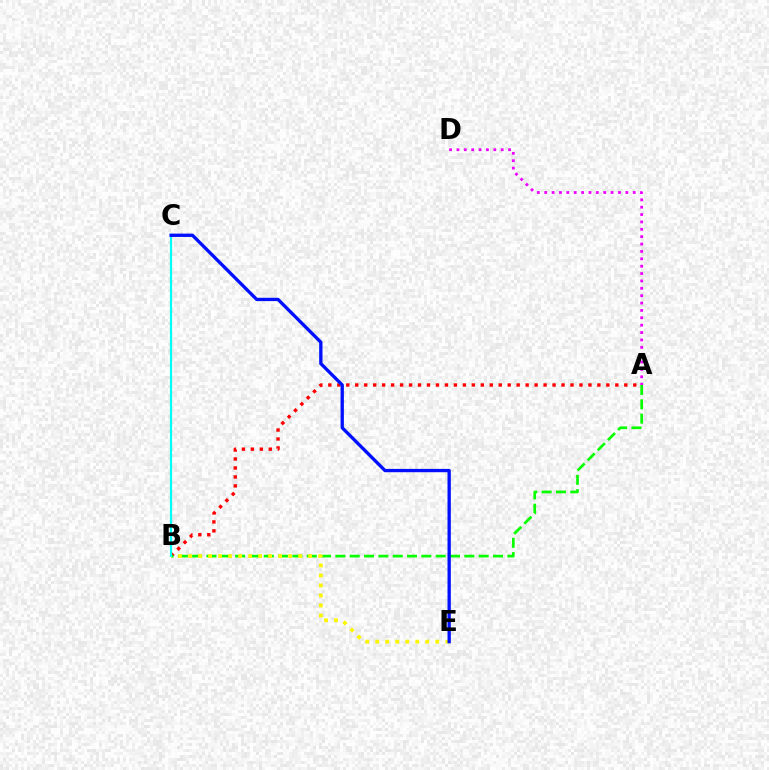{('A', 'B'): [{'color': '#ff0000', 'line_style': 'dotted', 'thickness': 2.44}, {'color': '#08ff00', 'line_style': 'dashed', 'thickness': 1.95}], ('A', 'D'): [{'color': '#ee00ff', 'line_style': 'dotted', 'thickness': 2.0}], ('B', 'E'): [{'color': '#fcf500', 'line_style': 'dotted', 'thickness': 2.72}], ('B', 'C'): [{'color': '#00fff6', 'line_style': 'solid', 'thickness': 1.59}], ('C', 'E'): [{'color': '#0010ff', 'line_style': 'solid', 'thickness': 2.39}]}